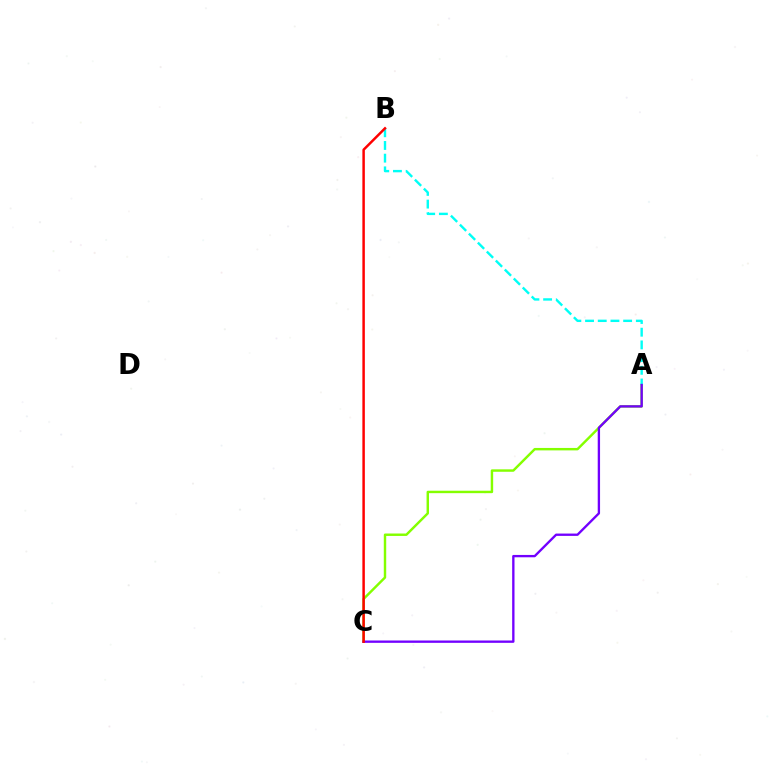{('A', 'C'): [{'color': '#84ff00', 'line_style': 'solid', 'thickness': 1.76}, {'color': '#7200ff', 'line_style': 'solid', 'thickness': 1.68}], ('A', 'B'): [{'color': '#00fff6', 'line_style': 'dashed', 'thickness': 1.72}], ('B', 'C'): [{'color': '#ff0000', 'line_style': 'solid', 'thickness': 1.78}]}